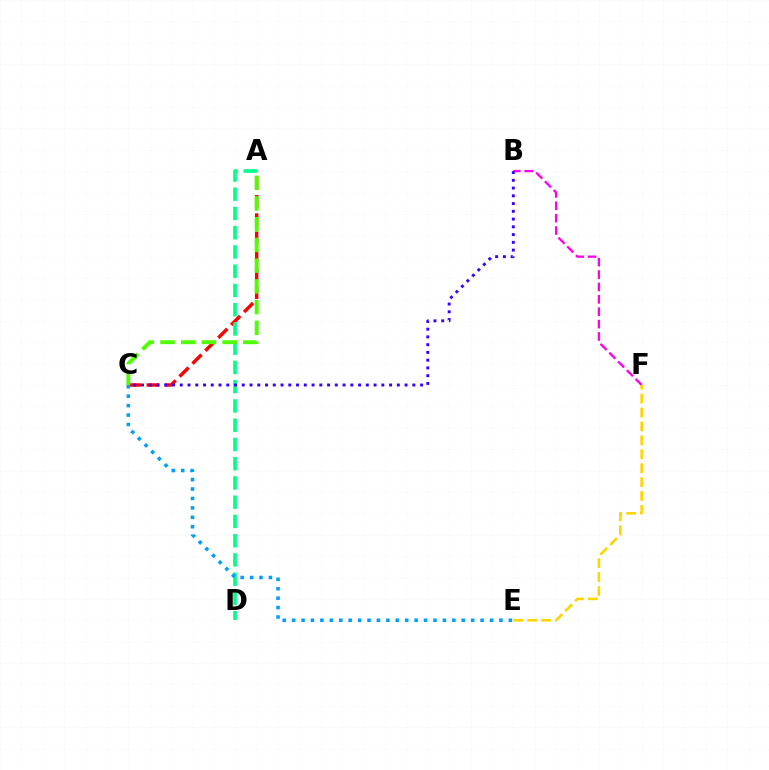{('A', 'C'): [{'color': '#ff0000', 'line_style': 'dashed', 'thickness': 2.48}, {'color': '#4fff00', 'line_style': 'dashed', 'thickness': 2.81}], ('A', 'D'): [{'color': '#00ff86', 'line_style': 'dashed', 'thickness': 2.61}], ('B', 'F'): [{'color': '#ff00ed', 'line_style': 'dashed', 'thickness': 1.68}], ('B', 'C'): [{'color': '#3700ff', 'line_style': 'dotted', 'thickness': 2.11}], ('E', 'F'): [{'color': '#ffd500', 'line_style': 'dashed', 'thickness': 1.89}], ('C', 'E'): [{'color': '#009eff', 'line_style': 'dotted', 'thickness': 2.56}]}